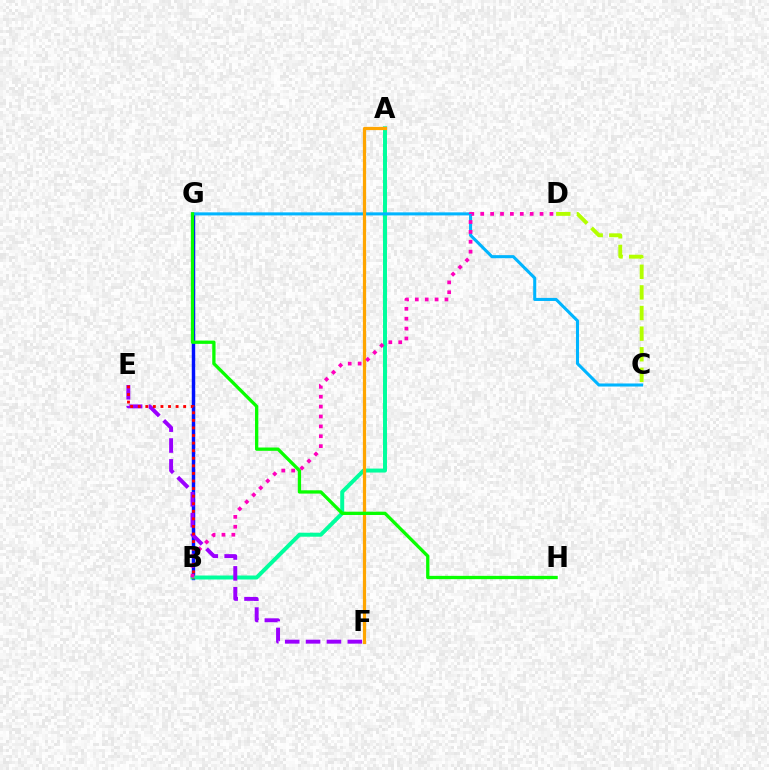{('B', 'G'): [{'color': '#0010ff', 'line_style': 'solid', 'thickness': 2.48}], ('A', 'B'): [{'color': '#00ff9d', 'line_style': 'solid', 'thickness': 2.86}], ('C', 'G'): [{'color': '#00b5ff', 'line_style': 'solid', 'thickness': 2.2}], ('A', 'F'): [{'color': '#ffa500', 'line_style': 'solid', 'thickness': 2.32}], ('B', 'D'): [{'color': '#ff00bd', 'line_style': 'dotted', 'thickness': 2.69}], ('E', 'F'): [{'color': '#9b00ff', 'line_style': 'dashed', 'thickness': 2.84}], ('B', 'E'): [{'color': '#ff0000', 'line_style': 'dotted', 'thickness': 2.06}], ('C', 'D'): [{'color': '#b3ff00', 'line_style': 'dashed', 'thickness': 2.8}], ('G', 'H'): [{'color': '#08ff00', 'line_style': 'solid', 'thickness': 2.37}]}